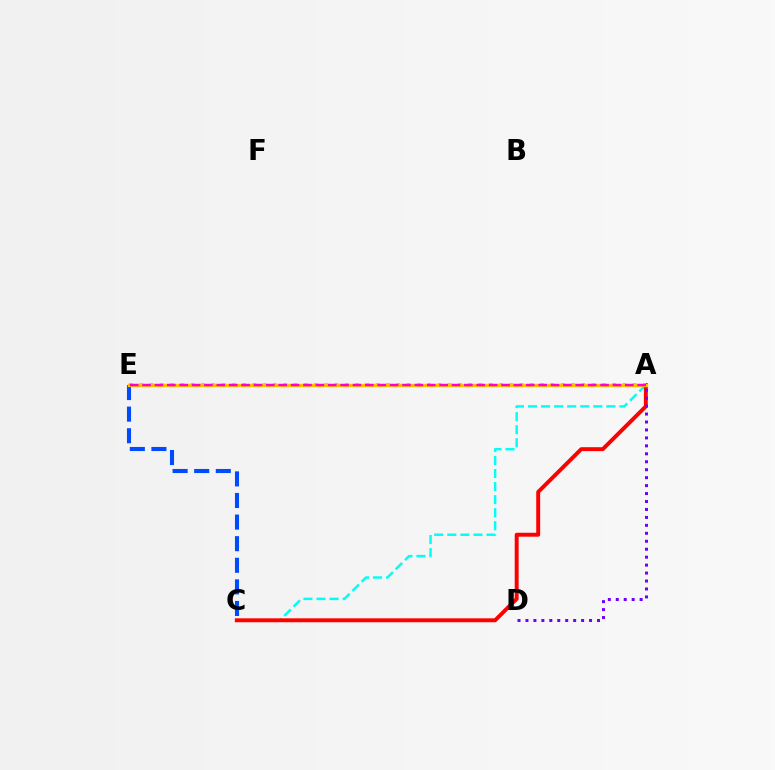{('A', 'C'): [{'color': '#00fff6', 'line_style': 'dashed', 'thickness': 1.77}, {'color': '#ff0000', 'line_style': 'solid', 'thickness': 2.83}], ('A', 'E'): [{'color': '#00ff39', 'line_style': 'dashed', 'thickness': 2.12}, {'color': '#84ff00', 'line_style': 'dotted', 'thickness': 2.79}, {'color': '#ffbd00', 'line_style': 'solid', 'thickness': 2.42}, {'color': '#ff00cf', 'line_style': 'dashed', 'thickness': 1.68}], ('C', 'E'): [{'color': '#004bff', 'line_style': 'dashed', 'thickness': 2.93}], ('A', 'D'): [{'color': '#7200ff', 'line_style': 'dotted', 'thickness': 2.16}]}